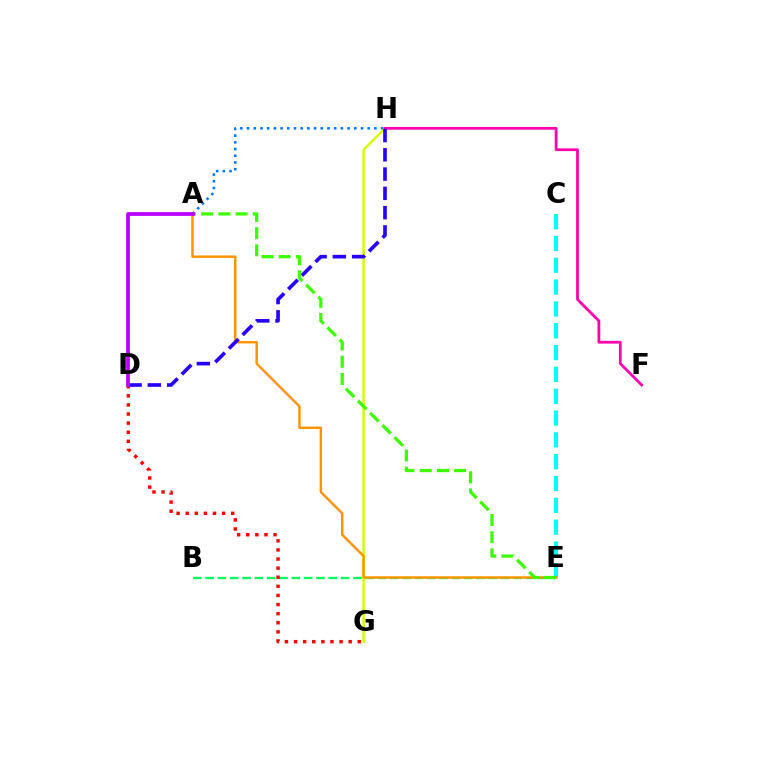{('A', 'H'): [{'color': '#0074ff', 'line_style': 'dotted', 'thickness': 1.82}], ('B', 'E'): [{'color': '#00ff5c', 'line_style': 'dashed', 'thickness': 1.67}], ('G', 'H'): [{'color': '#d1ff00', 'line_style': 'solid', 'thickness': 1.78}], ('D', 'G'): [{'color': '#ff0000', 'line_style': 'dotted', 'thickness': 2.47}], ('C', 'E'): [{'color': '#00fff6', 'line_style': 'dashed', 'thickness': 2.97}], ('A', 'E'): [{'color': '#ff9400', 'line_style': 'solid', 'thickness': 1.76}, {'color': '#3dff00', 'line_style': 'dashed', 'thickness': 2.34}], ('F', 'H'): [{'color': '#ff00ac', 'line_style': 'solid', 'thickness': 1.99}], ('D', 'H'): [{'color': '#2500ff', 'line_style': 'dashed', 'thickness': 2.62}], ('A', 'D'): [{'color': '#b900ff', 'line_style': 'solid', 'thickness': 2.71}]}